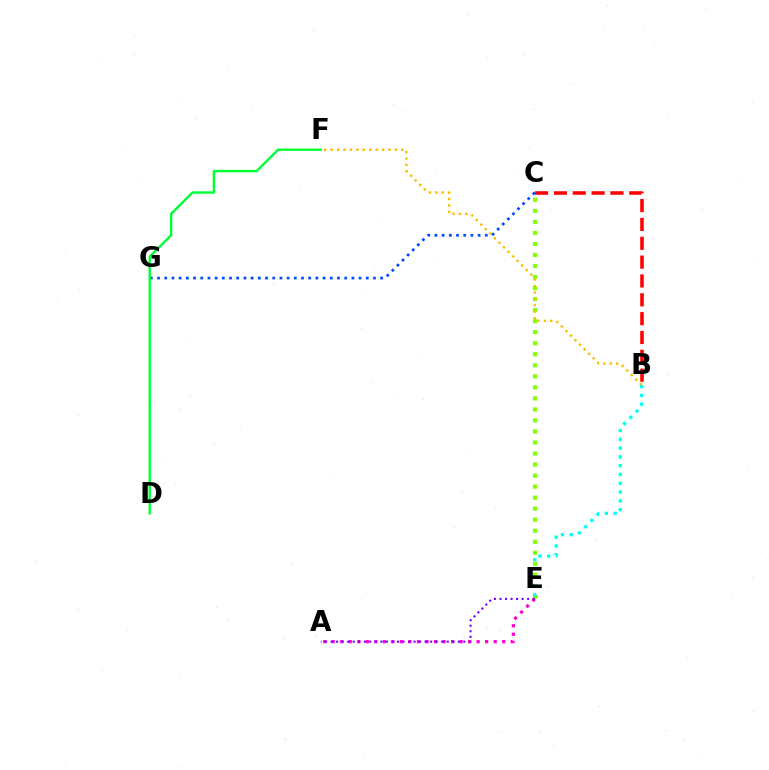{('C', 'G'): [{'color': '#004bff', 'line_style': 'dotted', 'thickness': 1.96}], ('C', 'E'): [{'color': '#84ff00', 'line_style': 'dotted', 'thickness': 3.0}], ('B', 'F'): [{'color': '#ffbd00', 'line_style': 'dotted', 'thickness': 1.75}], ('B', 'C'): [{'color': '#ff0000', 'line_style': 'dashed', 'thickness': 2.56}], ('A', 'E'): [{'color': '#ff00cf', 'line_style': 'dotted', 'thickness': 2.32}, {'color': '#7200ff', 'line_style': 'dotted', 'thickness': 1.5}], ('D', 'F'): [{'color': '#00ff39', 'line_style': 'solid', 'thickness': 1.74}], ('B', 'E'): [{'color': '#00fff6', 'line_style': 'dotted', 'thickness': 2.39}]}